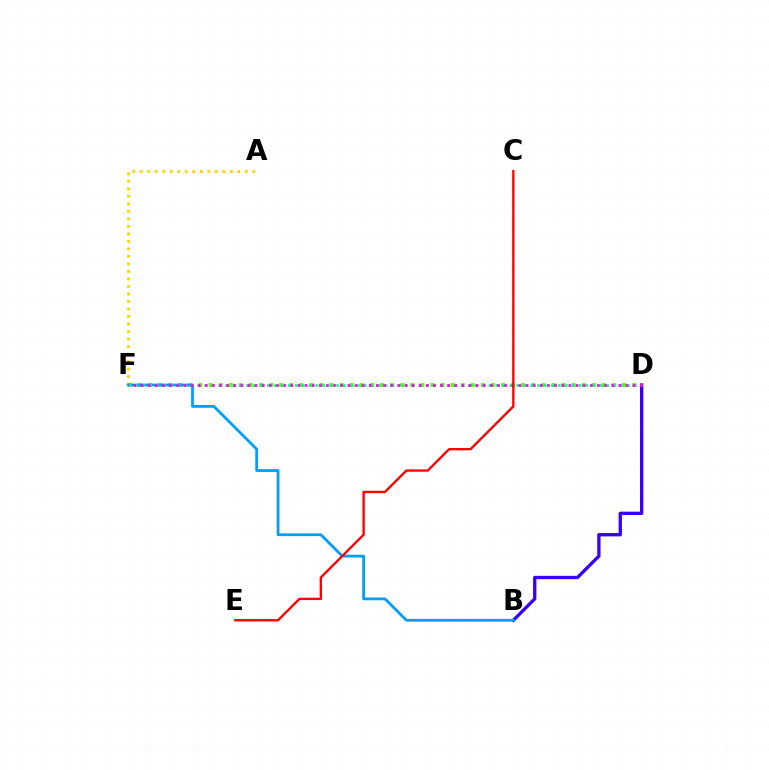{('B', 'D'): [{'color': '#3700ff', 'line_style': 'solid', 'thickness': 2.4}], ('A', 'F'): [{'color': '#ffd500', 'line_style': 'dotted', 'thickness': 2.04}], ('D', 'F'): [{'color': '#4fff00', 'line_style': 'dotted', 'thickness': 2.74}, {'color': '#00ff86', 'line_style': 'dotted', 'thickness': 1.88}, {'color': '#ff00ed', 'line_style': 'dotted', 'thickness': 1.94}], ('B', 'F'): [{'color': '#009eff', 'line_style': 'solid', 'thickness': 2.0}], ('C', 'E'): [{'color': '#ff0000', 'line_style': 'solid', 'thickness': 1.69}]}